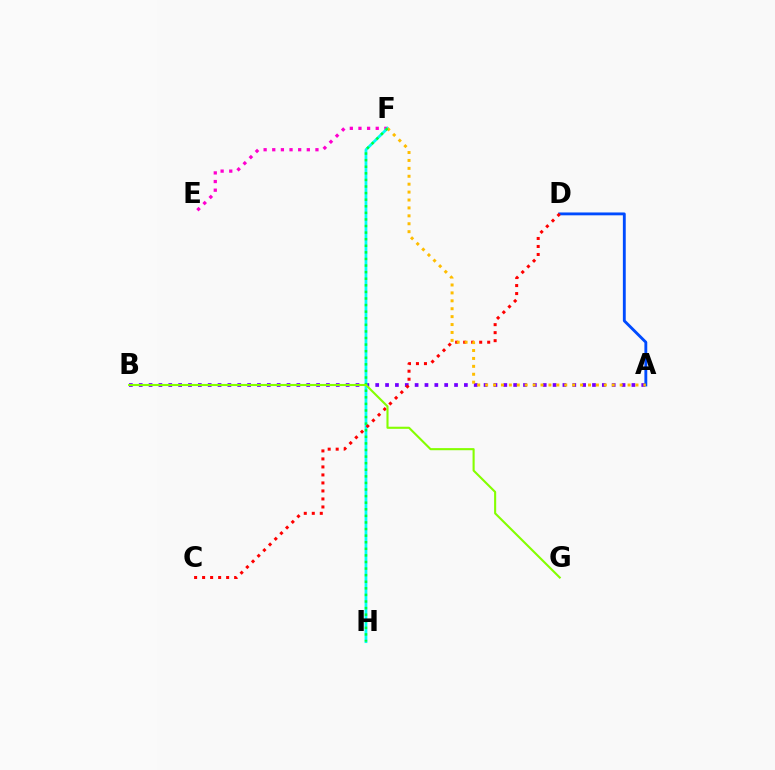{('A', 'B'): [{'color': '#7200ff', 'line_style': 'dotted', 'thickness': 2.68}], ('E', 'F'): [{'color': '#ff00cf', 'line_style': 'dotted', 'thickness': 2.35}], ('A', 'D'): [{'color': '#004bff', 'line_style': 'solid', 'thickness': 2.06}], ('F', 'H'): [{'color': '#00fff6', 'line_style': 'solid', 'thickness': 1.99}, {'color': '#00ff39', 'line_style': 'dotted', 'thickness': 1.79}], ('C', 'D'): [{'color': '#ff0000', 'line_style': 'dotted', 'thickness': 2.18}], ('A', 'F'): [{'color': '#ffbd00', 'line_style': 'dotted', 'thickness': 2.15}], ('B', 'G'): [{'color': '#84ff00', 'line_style': 'solid', 'thickness': 1.52}]}